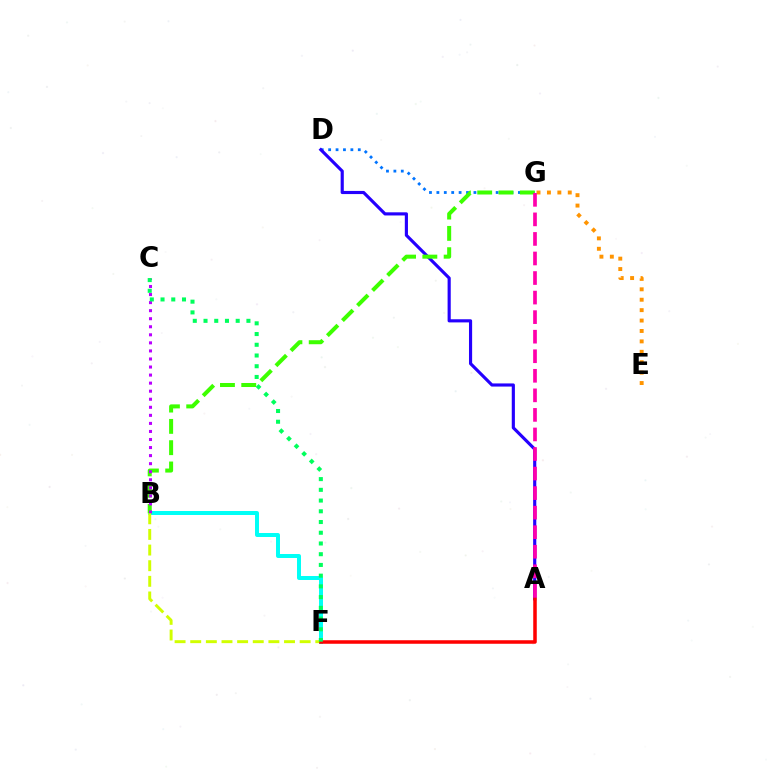{('D', 'G'): [{'color': '#0074ff', 'line_style': 'dotted', 'thickness': 2.01}], ('A', 'D'): [{'color': '#2500ff', 'line_style': 'solid', 'thickness': 2.26}], ('B', 'F'): [{'color': '#00fff6', 'line_style': 'solid', 'thickness': 2.86}, {'color': '#d1ff00', 'line_style': 'dashed', 'thickness': 2.12}], ('B', 'G'): [{'color': '#3dff00', 'line_style': 'dashed', 'thickness': 2.89}], ('E', 'G'): [{'color': '#ff9400', 'line_style': 'dotted', 'thickness': 2.83}], ('B', 'C'): [{'color': '#b900ff', 'line_style': 'dotted', 'thickness': 2.19}], ('A', 'F'): [{'color': '#ff0000', 'line_style': 'solid', 'thickness': 2.55}], ('C', 'F'): [{'color': '#00ff5c', 'line_style': 'dotted', 'thickness': 2.91}], ('A', 'G'): [{'color': '#ff00ac', 'line_style': 'dashed', 'thickness': 2.66}]}